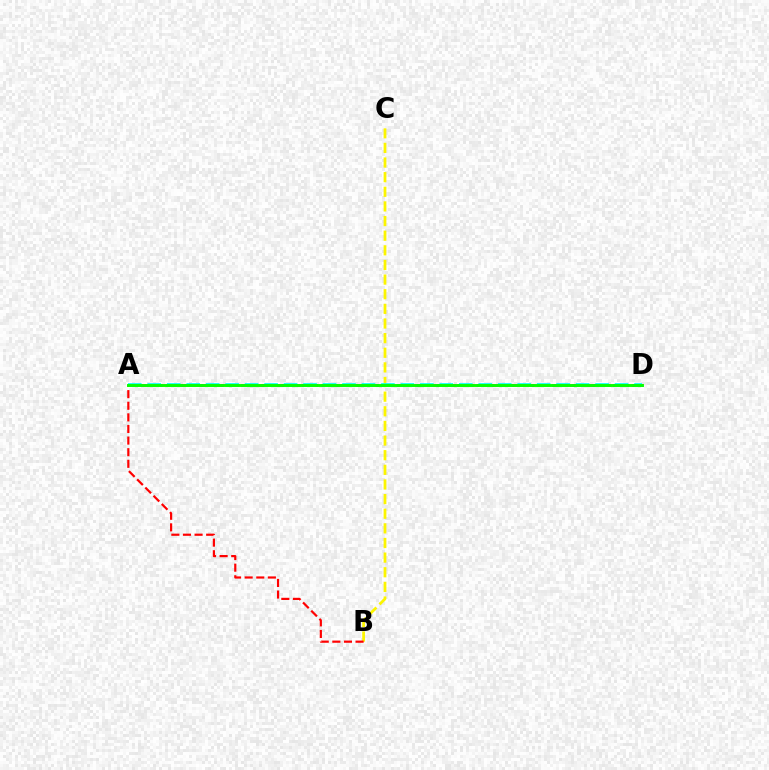{('B', 'C'): [{'color': '#fcf500', 'line_style': 'dashed', 'thickness': 1.99}], ('A', 'D'): [{'color': '#ee00ff', 'line_style': 'dashed', 'thickness': 2.11}, {'color': '#0010ff', 'line_style': 'dotted', 'thickness': 1.84}, {'color': '#00fff6', 'line_style': 'dashed', 'thickness': 2.65}, {'color': '#08ff00', 'line_style': 'solid', 'thickness': 2.09}], ('A', 'B'): [{'color': '#ff0000', 'line_style': 'dashed', 'thickness': 1.58}]}